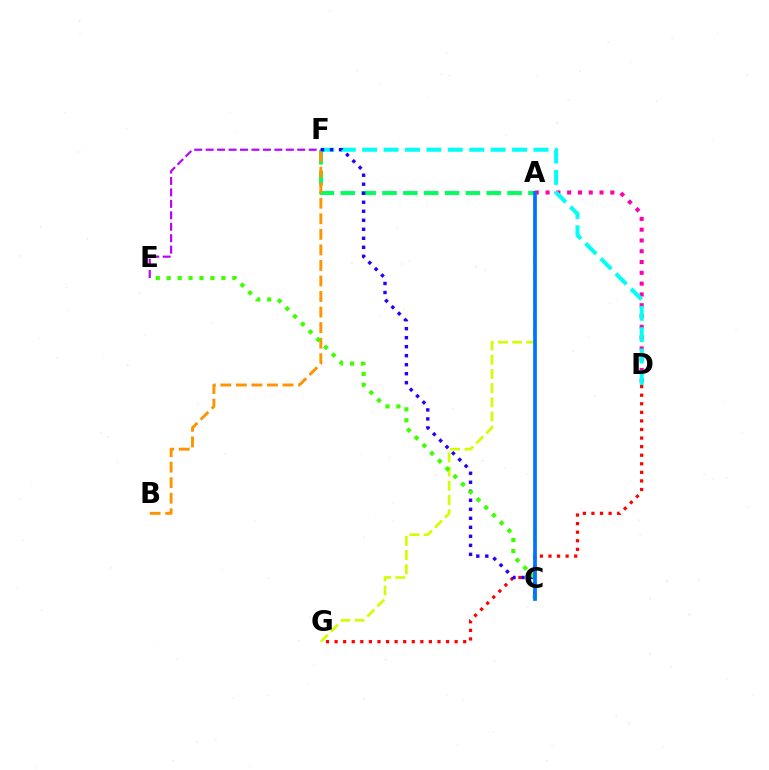{('D', 'G'): [{'color': '#ff0000', 'line_style': 'dotted', 'thickness': 2.33}], ('A', 'F'): [{'color': '#00ff5c', 'line_style': 'dashed', 'thickness': 2.83}], ('E', 'F'): [{'color': '#b900ff', 'line_style': 'dashed', 'thickness': 1.56}], ('A', 'G'): [{'color': '#d1ff00', 'line_style': 'dashed', 'thickness': 1.93}], ('B', 'F'): [{'color': '#ff9400', 'line_style': 'dashed', 'thickness': 2.11}], ('A', 'D'): [{'color': '#ff00ac', 'line_style': 'dotted', 'thickness': 2.93}], ('D', 'F'): [{'color': '#00fff6', 'line_style': 'dashed', 'thickness': 2.91}], ('C', 'F'): [{'color': '#2500ff', 'line_style': 'dotted', 'thickness': 2.45}], ('C', 'E'): [{'color': '#3dff00', 'line_style': 'dotted', 'thickness': 2.97}], ('A', 'C'): [{'color': '#0074ff', 'line_style': 'solid', 'thickness': 2.68}]}